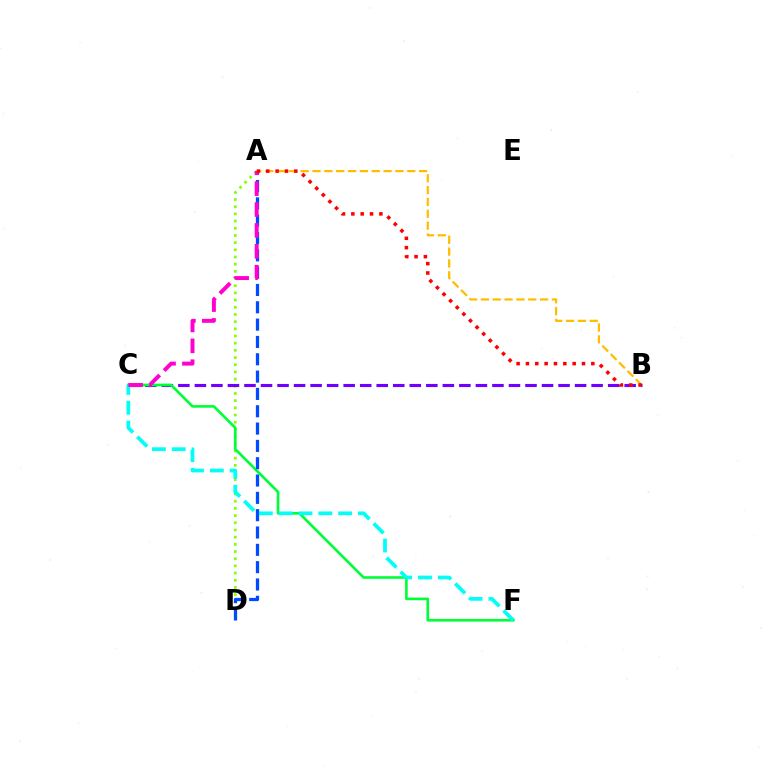{('A', 'D'): [{'color': '#84ff00', 'line_style': 'dotted', 'thickness': 1.95}, {'color': '#004bff', 'line_style': 'dashed', 'thickness': 2.35}], ('A', 'B'): [{'color': '#ffbd00', 'line_style': 'dashed', 'thickness': 1.61}, {'color': '#ff0000', 'line_style': 'dotted', 'thickness': 2.54}], ('B', 'C'): [{'color': '#7200ff', 'line_style': 'dashed', 'thickness': 2.25}], ('C', 'F'): [{'color': '#00ff39', 'line_style': 'solid', 'thickness': 1.92}, {'color': '#00fff6', 'line_style': 'dashed', 'thickness': 2.69}], ('A', 'C'): [{'color': '#ff00cf', 'line_style': 'dashed', 'thickness': 2.84}]}